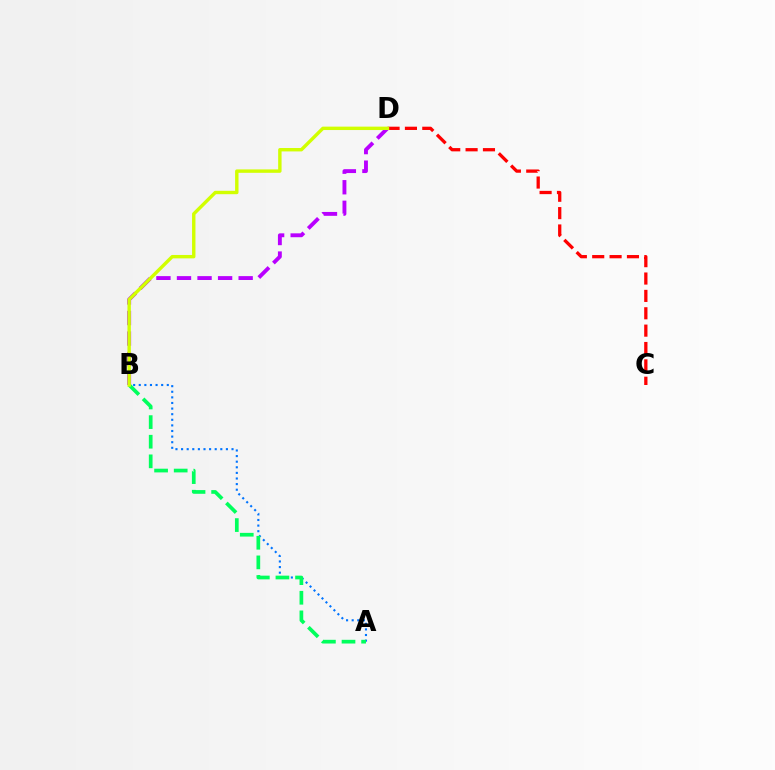{('A', 'B'): [{'color': '#0074ff', 'line_style': 'dotted', 'thickness': 1.52}, {'color': '#00ff5c', 'line_style': 'dashed', 'thickness': 2.66}], ('B', 'D'): [{'color': '#b900ff', 'line_style': 'dashed', 'thickness': 2.79}, {'color': '#d1ff00', 'line_style': 'solid', 'thickness': 2.45}], ('C', 'D'): [{'color': '#ff0000', 'line_style': 'dashed', 'thickness': 2.36}]}